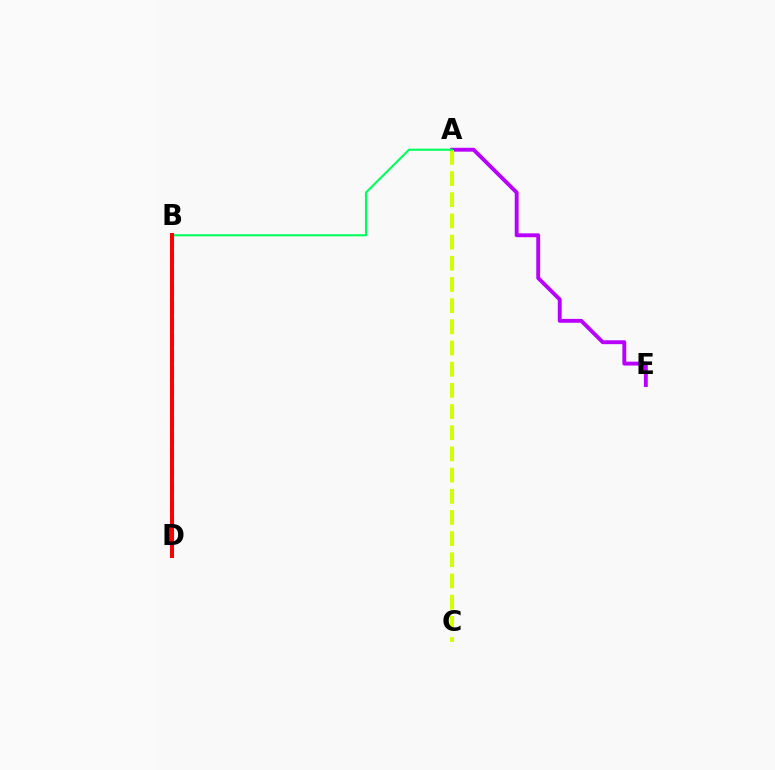{('A', 'E'): [{'color': '#b900ff', 'line_style': 'solid', 'thickness': 2.8}], ('B', 'D'): [{'color': '#0074ff', 'line_style': 'dashed', 'thickness': 2.24}, {'color': '#ff0000', 'line_style': 'solid', 'thickness': 2.88}], ('A', 'C'): [{'color': '#d1ff00', 'line_style': 'dashed', 'thickness': 2.88}], ('A', 'B'): [{'color': '#00ff5c', 'line_style': 'solid', 'thickness': 1.5}]}